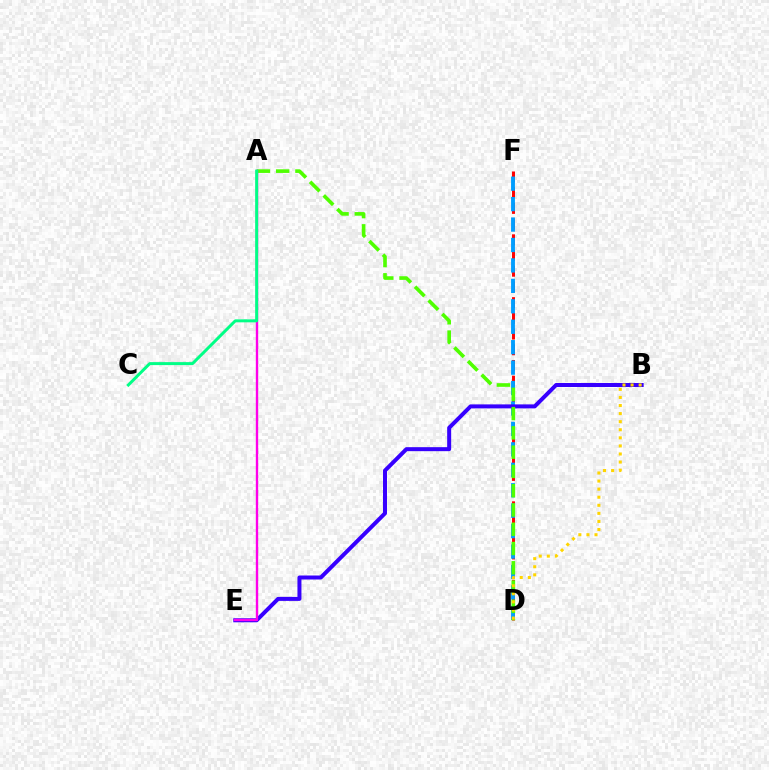{('D', 'F'): [{'color': '#ff0000', 'line_style': 'dashed', 'thickness': 2.13}, {'color': '#009eff', 'line_style': 'dashed', 'thickness': 2.78}], ('B', 'E'): [{'color': '#3700ff', 'line_style': 'solid', 'thickness': 2.88}], ('A', 'D'): [{'color': '#4fff00', 'line_style': 'dashed', 'thickness': 2.62}], ('A', 'E'): [{'color': '#ff00ed', 'line_style': 'solid', 'thickness': 1.71}], ('B', 'D'): [{'color': '#ffd500', 'line_style': 'dotted', 'thickness': 2.19}], ('A', 'C'): [{'color': '#00ff86', 'line_style': 'solid', 'thickness': 2.15}]}